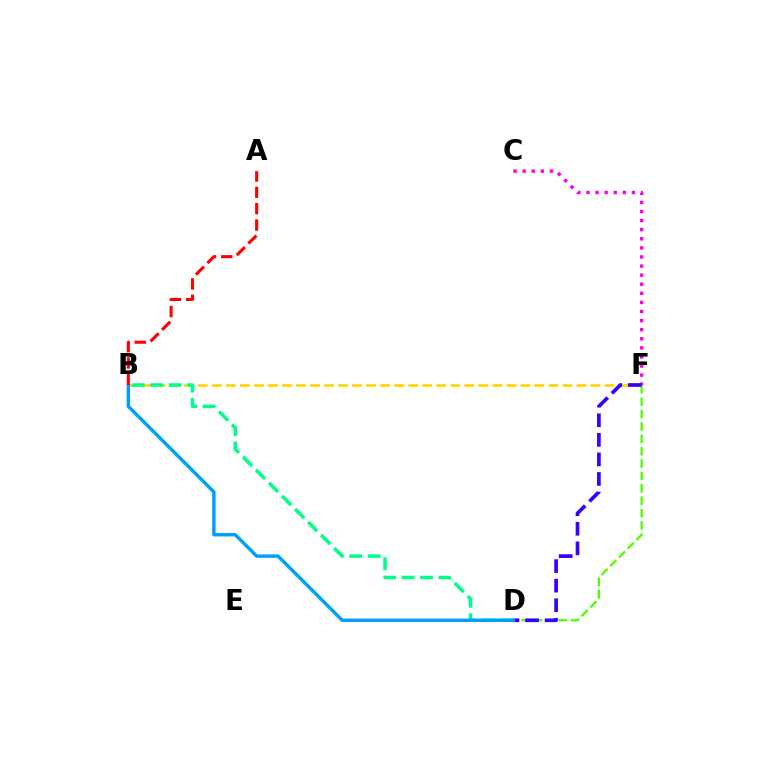{('D', 'F'): [{'color': '#4fff00', 'line_style': 'dashed', 'thickness': 1.68}, {'color': '#3700ff', 'line_style': 'dashed', 'thickness': 2.66}], ('B', 'F'): [{'color': '#ffd500', 'line_style': 'dashed', 'thickness': 1.91}], ('B', 'D'): [{'color': '#00ff86', 'line_style': 'dashed', 'thickness': 2.5}, {'color': '#009eff', 'line_style': 'solid', 'thickness': 2.45}], ('C', 'F'): [{'color': '#ff00ed', 'line_style': 'dotted', 'thickness': 2.47}], ('A', 'B'): [{'color': '#ff0000', 'line_style': 'dashed', 'thickness': 2.22}]}